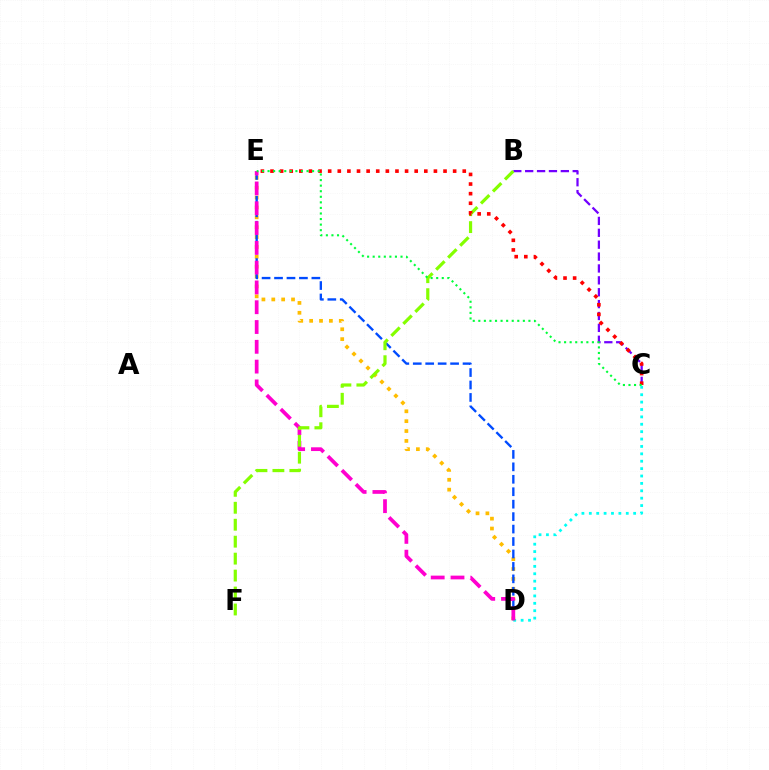{('C', 'D'): [{'color': '#00fff6', 'line_style': 'dotted', 'thickness': 2.01}], ('B', 'C'): [{'color': '#7200ff', 'line_style': 'dashed', 'thickness': 1.61}], ('D', 'E'): [{'color': '#ffbd00', 'line_style': 'dotted', 'thickness': 2.68}, {'color': '#004bff', 'line_style': 'dashed', 'thickness': 1.69}, {'color': '#ff00cf', 'line_style': 'dashed', 'thickness': 2.69}], ('B', 'F'): [{'color': '#84ff00', 'line_style': 'dashed', 'thickness': 2.3}], ('C', 'E'): [{'color': '#ff0000', 'line_style': 'dotted', 'thickness': 2.61}, {'color': '#00ff39', 'line_style': 'dotted', 'thickness': 1.51}]}